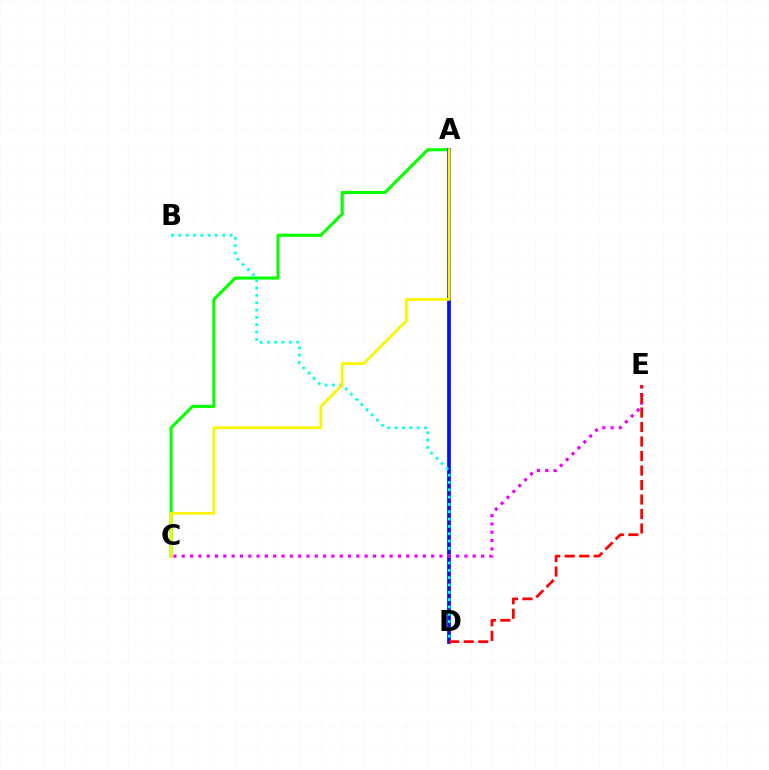{('A', 'C'): [{'color': '#08ff00', 'line_style': 'solid', 'thickness': 2.2}, {'color': '#fcf500', 'line_style': 'solid', 'thickness': 2.0}], ('A', 'D'): [{'color': '#0010ff', 'line_style': 'solid', 'thickness': 2.68}], ('B', 'D'): [{'color': '#00fff6', 'line_style': 'dotted', 'thickness': 1.99}], ('C', 'E'): [{'color': '#ee00ff', 'line_style': 'dotted', 'thickness': 2.26}], ('D', 'E'): [{'color': '#ff0000', 'line_style': 'dashed', 'thickness': 1.97}]}